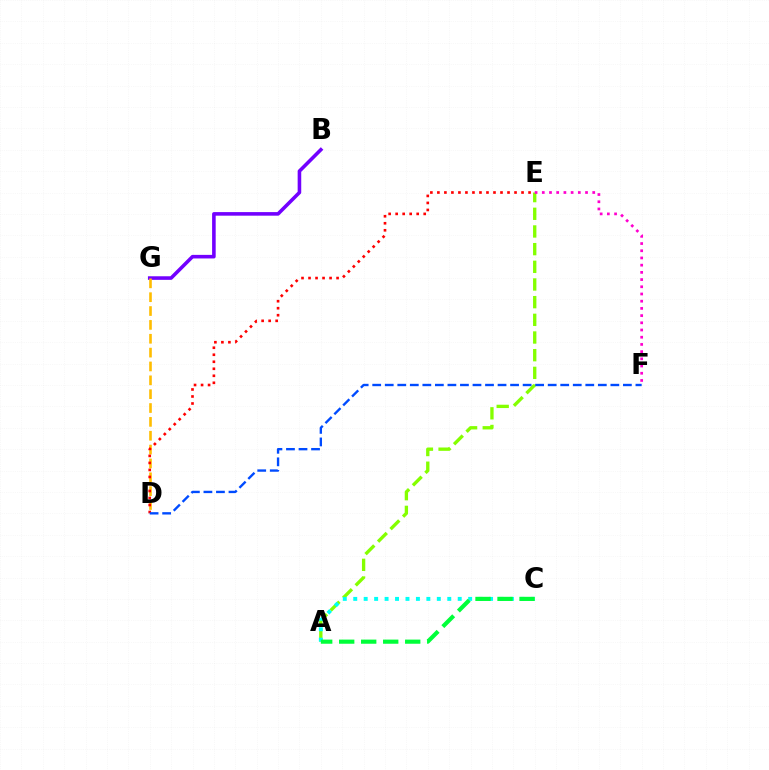{('B', 'G'): [{'color': '#7200ff', 'line_style': 'solid', 'thickness': 2.58}], ('A', 'E'): [{'color': '#84ff00', 'line_style': 'dashed', 'thickness': 2.4}], ('D', 'G'): [{'color': '#ffbd00', 'line_style': 'dashed', 'thickness': 1.88}], ('D', 'E'): [{'color': '#ff0000', 'line_style': 'dotted', 'thickness': 1.91}], ('E', 'F'): [{'color': '#ff00cf', 'line_style': 'dotted', 'thickness': 1.96}], ('A', 'C'): [{'color': '#00fff6', 'line_style': 'dotted', 'thickness': 2.84}, {'color': '#00ff39', 'line_style': 'dashed', 'thickness': 2.99}], ('D', 'F'): [{'color': '#004bff', 'line_style': 'dashed', 'thickness': 1.7}]}